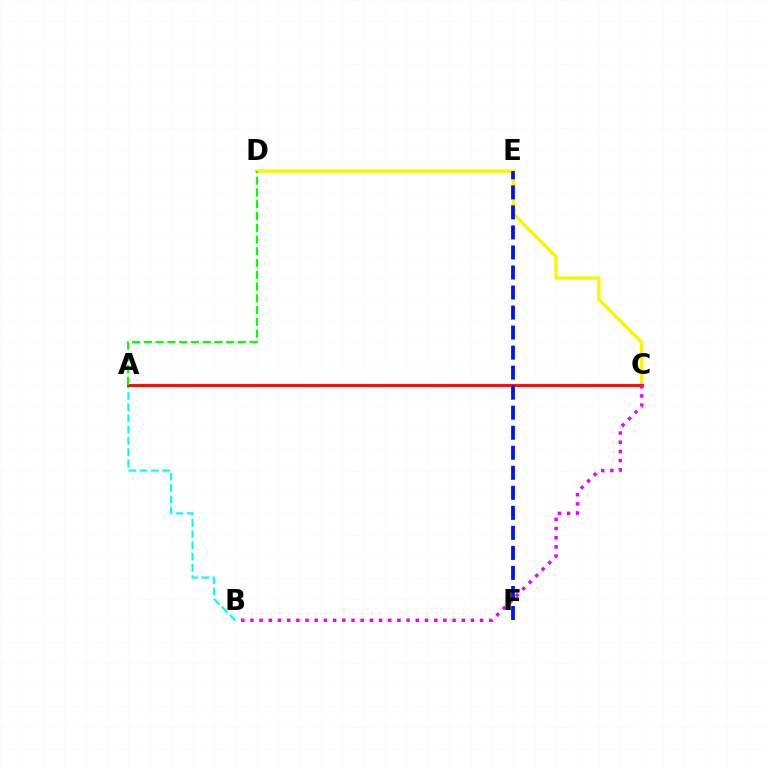{('C', 'D'): [{'color': '#fcf500', 'line_style': 'solid', 'thickness': 2.46}], ('A', 'B'): [{'color': '#00fff6', 'line_style': 'dashed', 'thickness': 1.53}], ('A', 'C'): [{'color': '#ff0000', 'line_style': 'solid', 'thickness': 2.04}], ('E', 'F'): [{'color': '#0010ff', 'line_style': 'dashed', 'thickness': 2.72}], ('B', 'C'): [{'color': '#ee00ff', 'line_style': 'dotted', 'thickness': 2.5}], ('A', 'D'): [{'color': '#08ff00', 'line_style': 'dashed', 'thickness': 1.6}]}